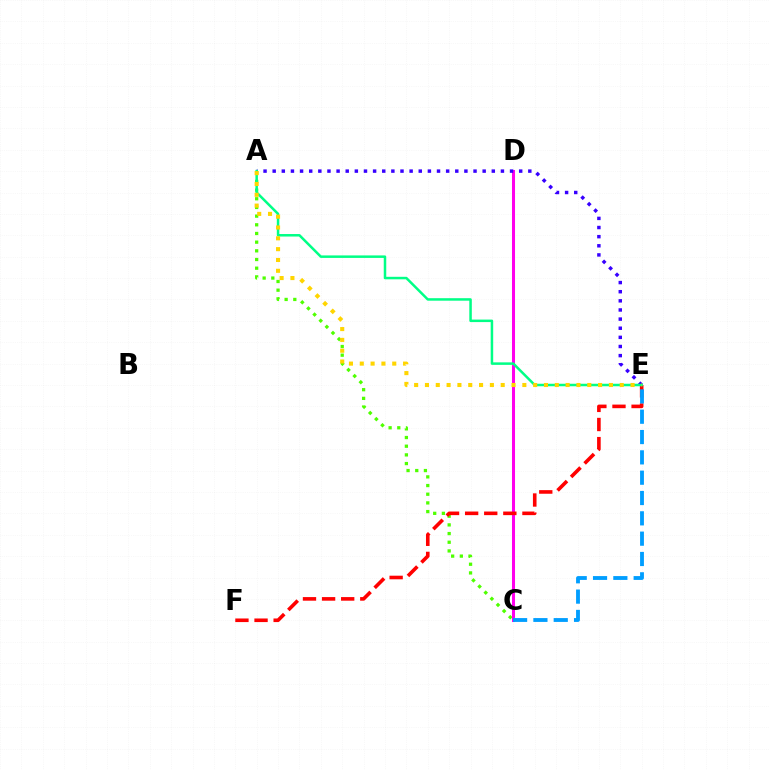{('A', 'C'): [{'color': '#4fff00', 'line_style': 'dotted', 'thickness': 2.36}], ('C', 'D'): [{'color': '#ff00ed', 'line_style': 'solid', 'thickness': 2.19}], ('A', 'E'): [{'color': '#3700ff', 'line_style': 'dotted', 'thickness': 2.48}, {'color': '#00ff86', 'line_style': 'solid', 'thickness': 1.8}, {'color': '#ffd500', 'line_style': 'dotted', 'thickness': 2.94}], ('E', 'F'): [{'color': '#ff0000', 'line_style': 'dashed', 'thickness': 2.59}], ('C', 'E'): [{'color': '#009eff', 'line_style': 'dashed', 'thickness': 2.76}]}